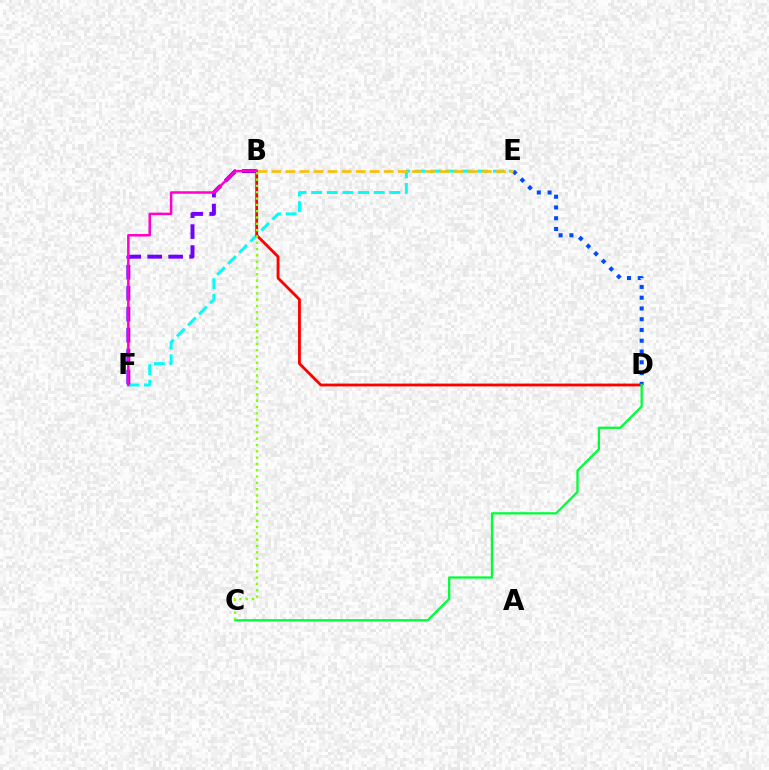{('E', 'F'): [{'color': '#00fff6', 'line_style': 'dashed', 'thickness': 2.12}], ('B', 'D'): [{'color': '#ff0000', 'line_style': 'solid', 'thickness': 2.04}], ('D', 'E'): [{'color': '#004bff', 'line_style': 'dotted', 'thickness': 2.92}], ('B', 'F'): [{'color': '#7200ff', 'line_style': 'dashed', 'thickness': 2.85}, {'color': '#ff00cf', 'line_style': 'solid', 'thickness': 1.81}], ('C', 'D'): [{'color': '#00ff39', 'line_style': 'solid', 'thickness': 1.64}], ('B', 'E'): [{'color': '#ffbd00', 'line_style': 'dashed', 'thickness': 1.91}], ('B', 'C'): [{'color': '#84ff00', 'line_style': 'dotted', 'thickness': 1.72}]}